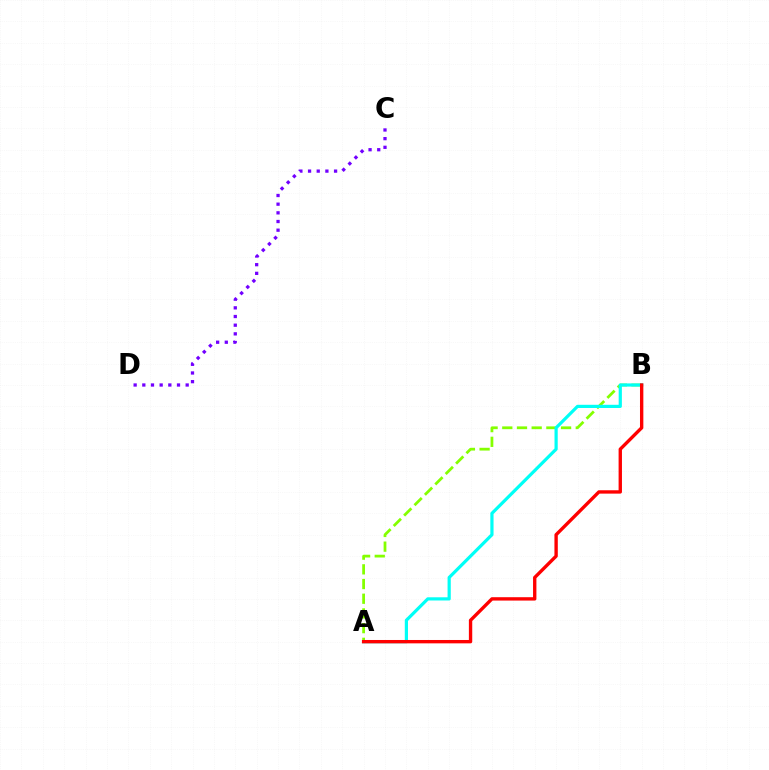{('A', 'B'): [{'color': '#84ff00', 'line_style': 'dashed', 'thickness': 2.0}, {'color': '#00fff6', 'line_style': 'solid', 'thickness': 2.31}, {'color': '#ff0000', 'line_style': 'solid', 'thickness': 2.42}], ('C', 'D'): [{'color': '#7200ff', 'line_style': 'dotted', 'thickness': 2.36}]}